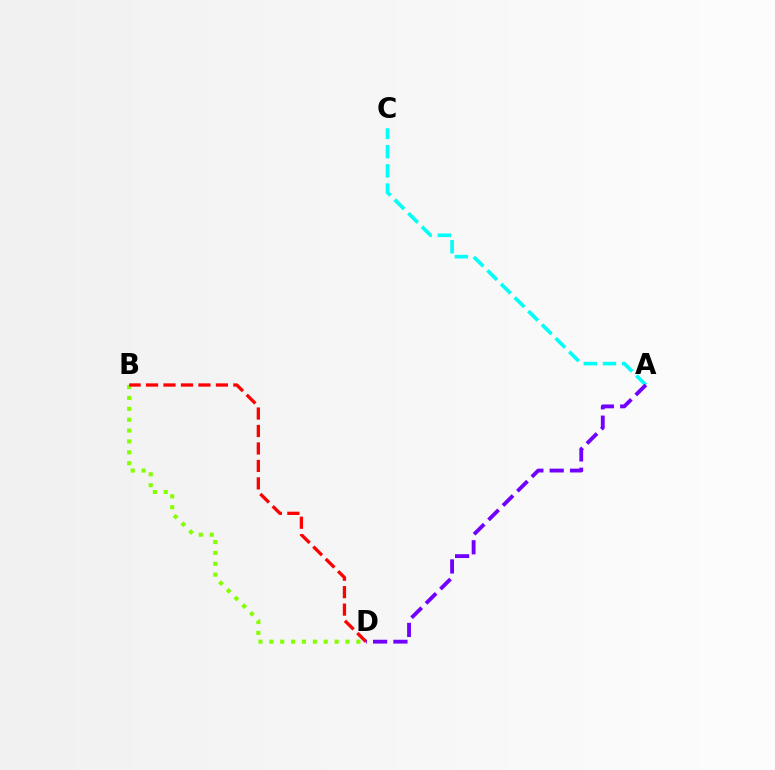{('A', 'C'): [{'color': '#00fff6', 'line_style': 'dashed', 'thickness': 2.61}], ('B', 'D'): [{'color': '#84ff00', 'line_style': 'dotted', 'thickness': 2.96}, {'color': '#ff0000', 'line_style': 'dashed', 'thickness': 2.37}], ('A', 'D'): [{'color': '#7200ff', 'line_style': 'dashed', 'thickness': 2.76}]}